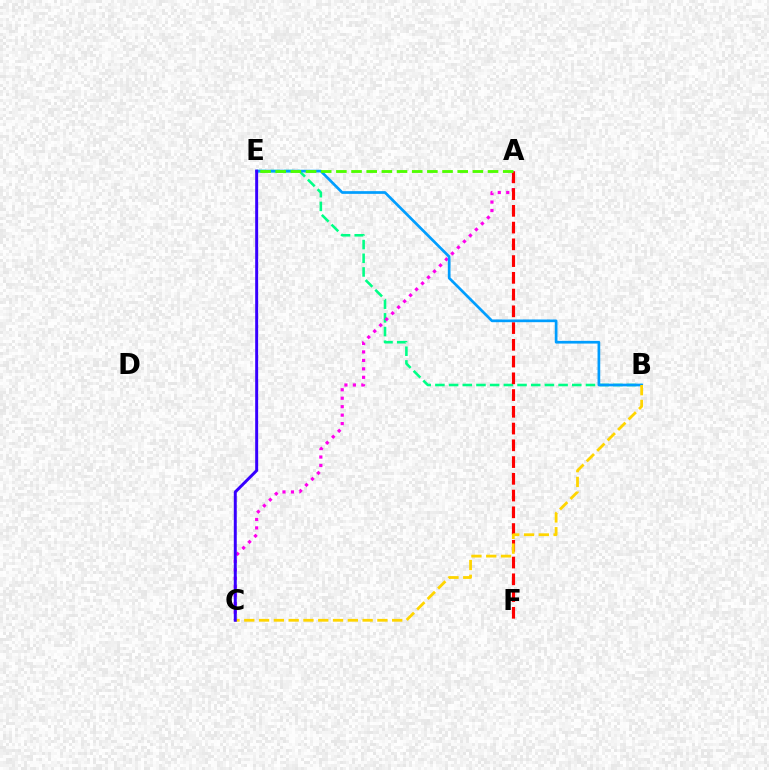{('B', 'E'): [{'color': '#00ff86', 'line_style': 'dashed', 'thickness': 1.86}, {'color': '#009eff', 'line_style': 'solid', 'thickness': 1.95}], ('A', 'C'): [{'color': '#ff00ed', 'line_style': 'dotted', 'thickness': 2.3}], ('A', 'F'): [{'color': '#ff0000', 'line_style': 'dashed', 'thickness': 2.28}], ('B', 'C'): [{'color': '#ffd500', 'line_style': 'dashed', 'thickness': 2.01}], ('C', 'E'): [{'color': '#3700ff', 'line_style': 'solid', 'thickness': 2.14}], ('A', 'E'): [{'color': '#4fff00', 'line_style': 'dashed', 'thickness': 2.06}]}